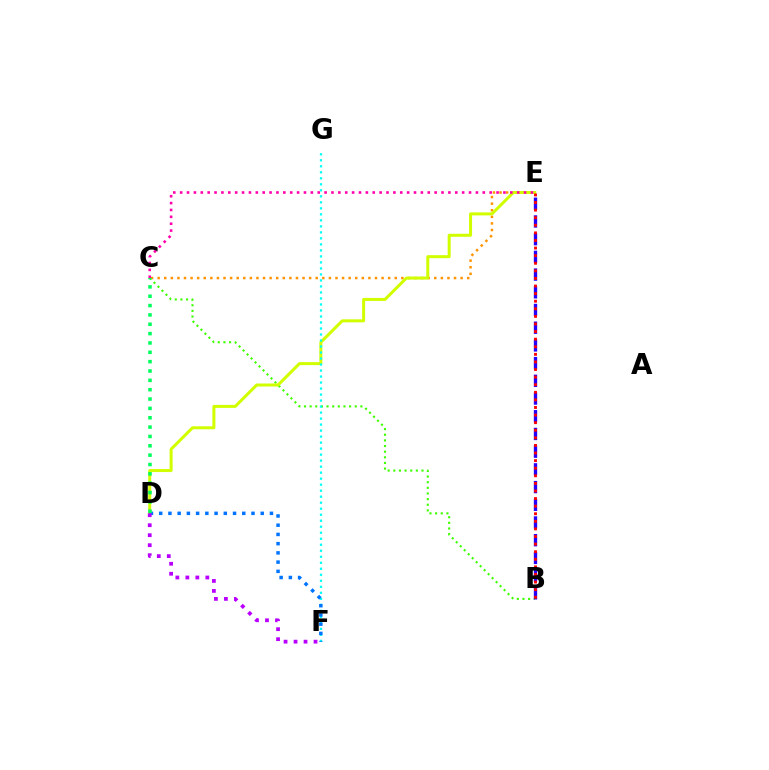{('B', 'C'): [{'color': '#3dff00', 'line_style': 'dotted', 'thickness': 1.53}], ('C', 'E'): [{'color': '#ff9400', 'line_style': 'dotted', 'thickness': 1.79}, {'color': '#ff00ac', 'line_style': 'dotted', 'thickness': 1.87}], ('D', 'E'): [{'color': '#d1ff00', 'line_style': 'solid', 'thickness': 2.16}], ('B', 'E'): [{'color': '#2500ff', 'line_style': 'dashed', 'thickness': 2.41}, {'color': '#ff0000', 'line_style': 'dotted', 'thickness': 2.06}], ('F', 'G'): [{'color': '#00fff6', 'line_style': 'dotted', 'thickness': 1.63}], ('D', 'F'): [{'color': '#0074ff', 'line_style': 'dotted', 'thickness': 2.51}, {'color': '#b900ff', 'line_style': 'dotted', 'thickness': 2.71}], ('C', 'D'): [{'color': '#00ff5c', 'line_style': 'dotted', 'thickness': 2.54}]}